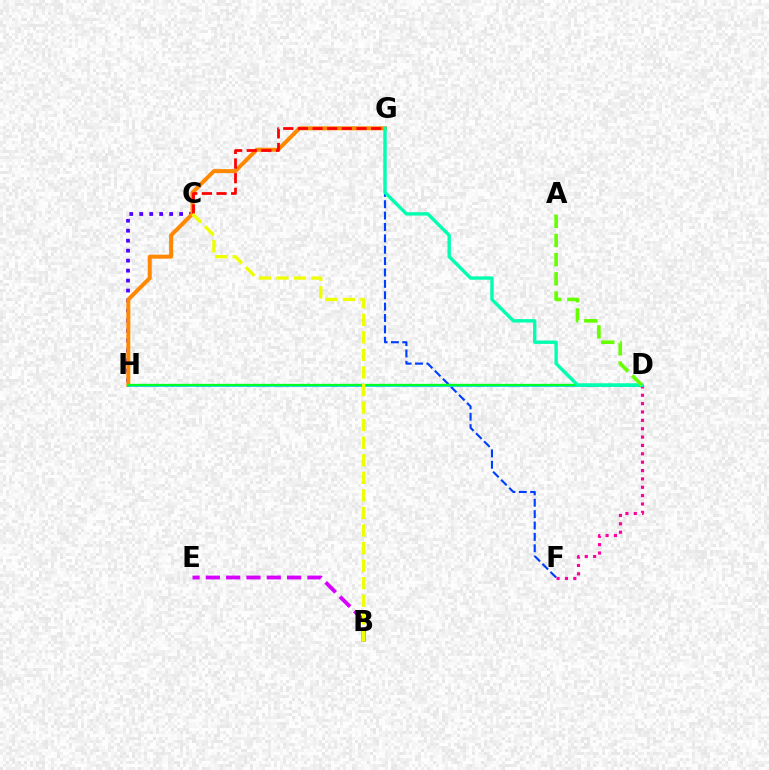{('C', 'H'): [{'color': '#4f00ff', 'line_style': 'dotted', 'thickness': 2.71}], ('D', 'F'): [{'color': '#ff00a0', 'line_style': 'dotted', 'thickness': 2.27}], ('G', 'H'): [{'color': '#ff8800', 'line_style': 'solid', 'thickness': 2.87}], ('C', 'G'): [{'color': '#ff0000', 'line_style': 'dashed', 'thickness': 1.99}], ('F', 'G'): [{'color': '#003fff', 'line_style': 'dashed', 'thickness': 1.55}], ('D', 'H'): [{'color': '#00c7ff', 'line_style': 'solid', 'thickness': 1.85}, {'color': '#00ff27', 'line_style': 'solid', 'thickness': 1.66}], ('B', 'E'): [{'color': '#d600ff', 'line_style': 'dashed', 'thickness': 2.76}], ('D', 'G'): [{'color': '#00ffaf', 'line_style': 'solid', 'thickness': 2.42}], ('B', 'C'): [{'color': '#eeff00', 'line_style': 'dashed', 'thickness': 2.39}], ('A', 'D'): [{'color': '#66ff00', 'line_style': 'dashed', 'thickness': 2.6}]}